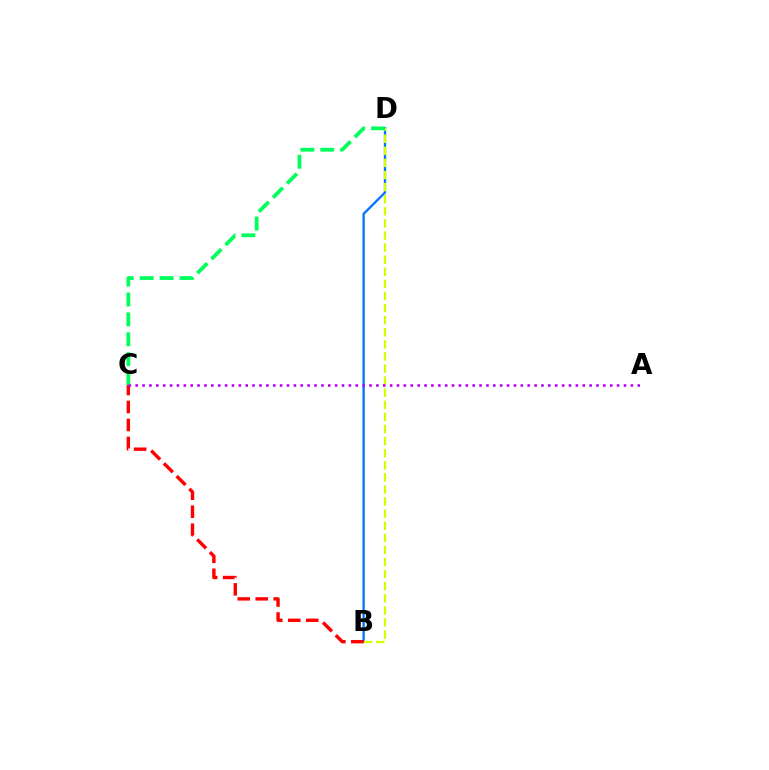{('B', 'D'): [{'color': '#0074ff', 'line_style': 'solid', 'thickness': 1.65}, {'color': '#d1ff00', 'line_style': 'dashed', 'thickness': 1.64}], ('B', 'C'): [{'color': '#ff0000', 'line_style': 'dashed', 'thickness': 2.44}], ('C', 'D'): [{'color': '#00ff5c', 'line_style': 'dashed', 'thickness': 2.7}], ('A', 'C'): [{'color': '#b900ff', 'line_style': 'dotted', 'thickness': 1.87}]}